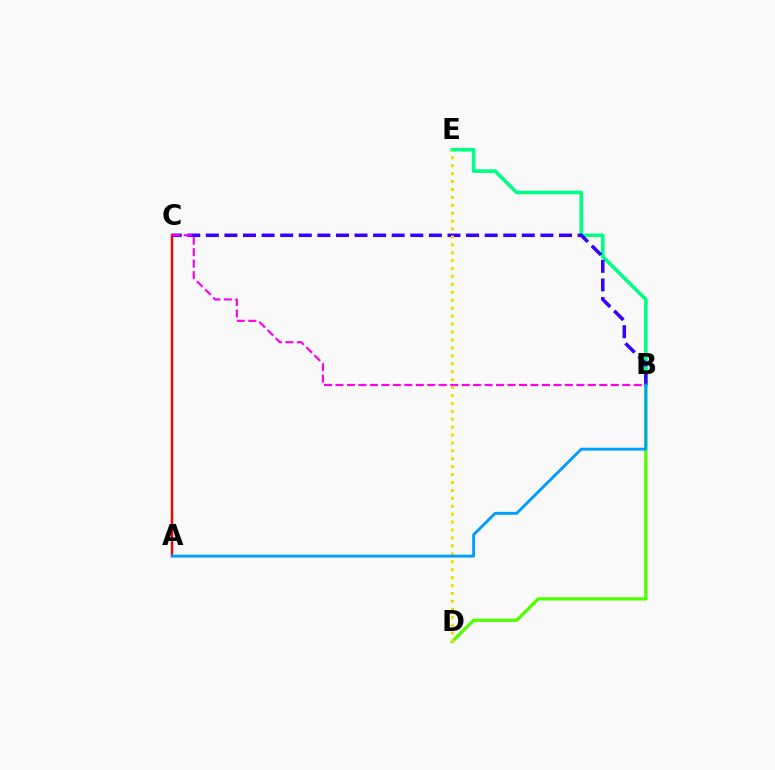{('B', 'E'): [{'color': '#00ff86', 'line_style': 'solid', 'thickness': 2.59}], ('B', 'D'): [{'color': '#4fff00', 'line_style': 'solid', 'thickness': 2.35}], ('A', 'C'): [{'color': '#ff0000', 'line_style': 'solid', 'thickness': 1.75}], ('B', 'C'): [{'color': '#3700ff', 'line_style': 'dashed', 'thickness': 2.53}, {'color': '#ff00ed', 'line_style': 'dashed', 'thickness': 1.56}], ('D', 'E'): [{'color': '#ffd500', 'line_style': 'dotted', 'thickness': 2.15}], ('A', 'B'): [{'color': '#009eff', 'line_style': 'solid', 'thickness': 2.08}]}